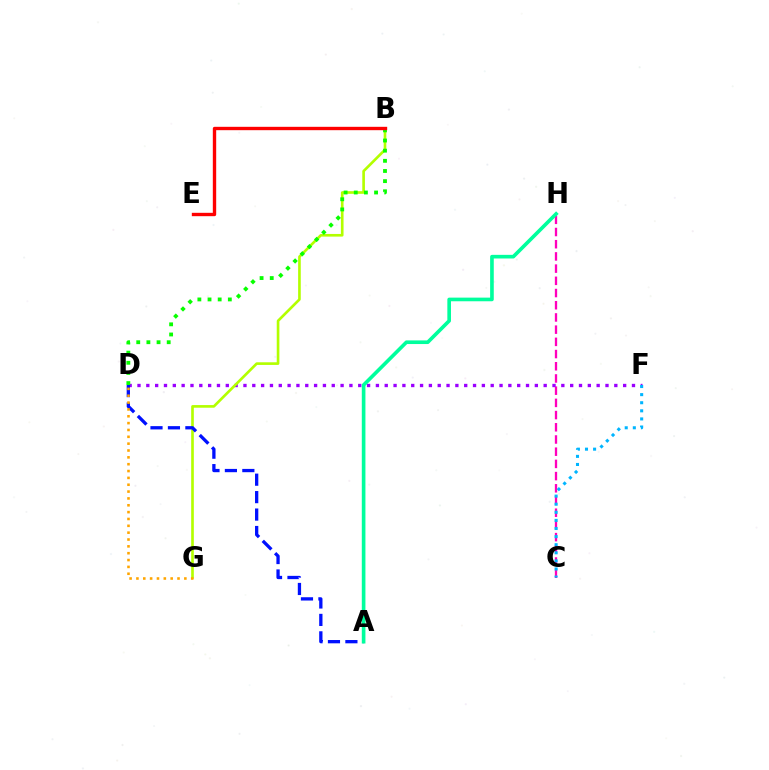{('C', 'H'): [{'color': '#ff00bd', 'line_style': 'dashed', 'thickness': 1.66}], ('D', 'F'): [{'color': '#9b00ff', 'line_style': 'dotted', 'thickness': 2.4}], ('B', 'G'): [{'color': '#b3ff00', 'line_style': 'solid', 'thickness': 1.91}], ('A', 'D'): [{'color': '#0010ff', 'line_style': 'dashed', 'thickness': 2.37}], ('B', 'D'): [{'color': '#08ff00', 'line_style': 'dotted', 'thickness': 2.76}], ('C', 'F'): [{'color': '#00b5ff', 'line_style': 'dotted', 'thickness': 2.2}], ('D', 'G'): [{'color': '#ffa500', 'line_style': 'dotted', 'thickness': 1.86}], ('B', 'E'): [{'color': '#ff0000', 'line_style': 'solid', 'thickness': 2.42}], ('A', 'H'): [{'color': '#00ff9d', 'line_style': 'solid', 'thickness': 2.62}]}